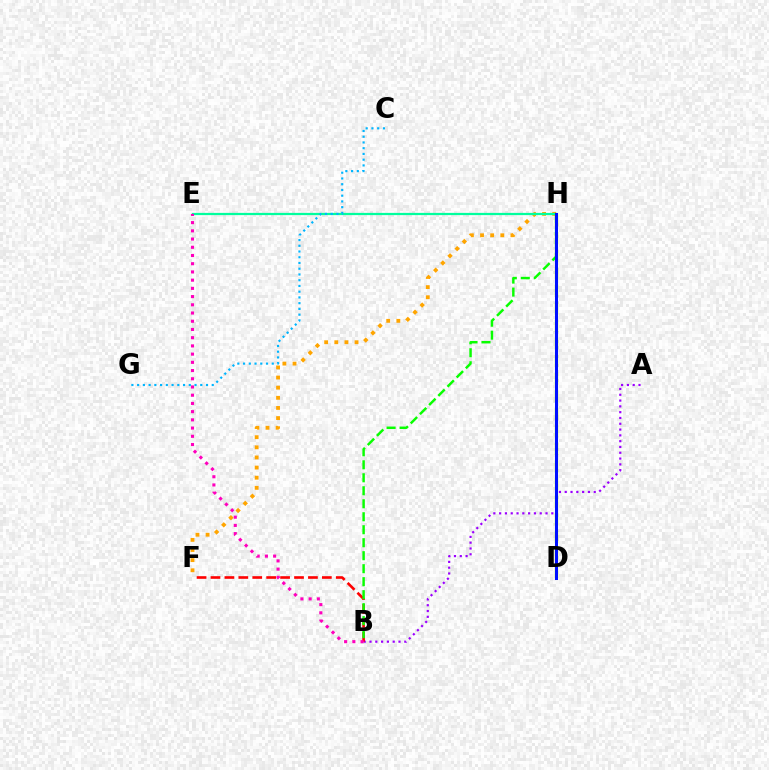{('A', 'B'): [{'color': '#9b00ff', 'line_style': 'dotted', 'thickness': 1.58}], ('D', 'H'): [{'color': '#b3ff00', 'line_style': 'dashed', 'thickness': 2.39}, {'color': '#0010ff', 'line_style': 'solid', 'thickness': 2.18}], ('B', 'F'): [{'color': '#ff0000', 'line_style': 'dashed', 'thickness': 1.89}], ('F', 'H'): [{'color': '#ffa500', 'line_style': 'dotted', 'thickness': 2.75}], ('E', 'H'): [{'color': '#00ff9d', 'line_style': 'solid', 'thickness': 1.61}], ('B', 'H'): [{'color': '#08ff00', 'line_style': 'dashed', 'thickness': 1.76}], ('B', 'E'): [{'color': '#ff00bd', 'line_style': 'dotted', 'thickness': 2.23}], ('C', 'G'): [{'color': '#00b5ff', 'line_style': 'dotted', 'thickness': 1.56}]}